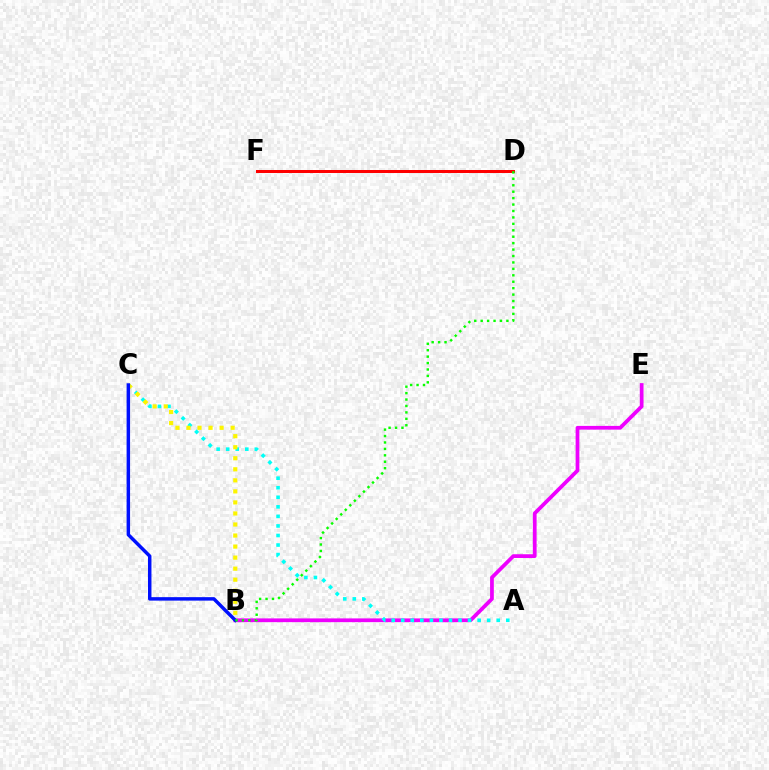{('B', 'E'): [{'color': '#ee00ff', 'line_style': 'solid', 'thickness': 2.7}], ('A', 'C'): [{'color': '#00fff6', 'line_style': 'dotted', 'thickness': 2.59}], ('B', 'C'): [{'color': '#fcf500', 'line_style': 'dotted', 'thickness': 3.0}, {'color': '#0010ff', 'line_style': 'solid', 'thickness': 2.49}], ('D', 'F'): [{'color': '#ff0000', 'line_style': 'solid', 'thickness': 2.15}], ('B', 'D'): [{'color': '#08ff00', 'line_style': 'dotted', 'thickness': 1.75}]}